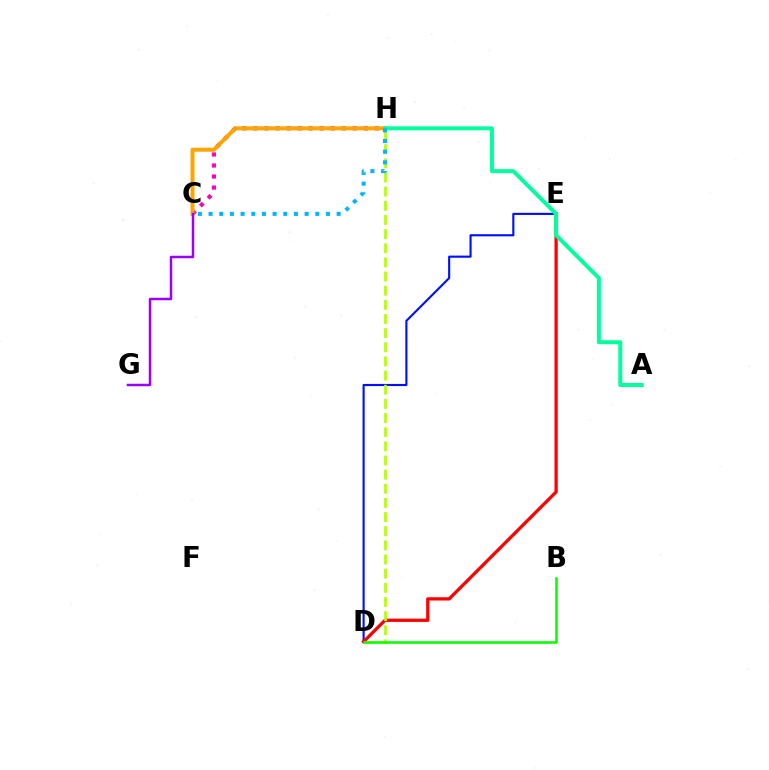{('D', 'E'): [{'color': '#0010ff', 'line_style': 'solid', 'thickness': 1.54}, {'color': '#ff0000', 'line_style': 'solid', 'thickness': 2.36}], ('C', 'H'): [{'color': '#ff00bd', 'line_style': 'dotted', 'thickness': 3.0}, {'color': '#ffa500', 'line_style': 'solid', 'thickness': 2.87}, {'color': '#00b5ff', 'line_style': 'dotted', 'thickness': 2.9}], ('A', 'H'): [{'color': '#00ff9d', 'line_style': 'solid', 'thickness': 2.86}], ('D', 'H'): [{'color': '#b3ff00', 'line_style': 'dashed', 'thickness': 1.92}], ('B', 'D'): [{'color': '#08ff00', 'line_style': 'solid', 'thickness': 1.83}], ('C', 'G'): [{'color': '#9b00ff', 'line_style': 'solid', 'thickness': 1.78}]}